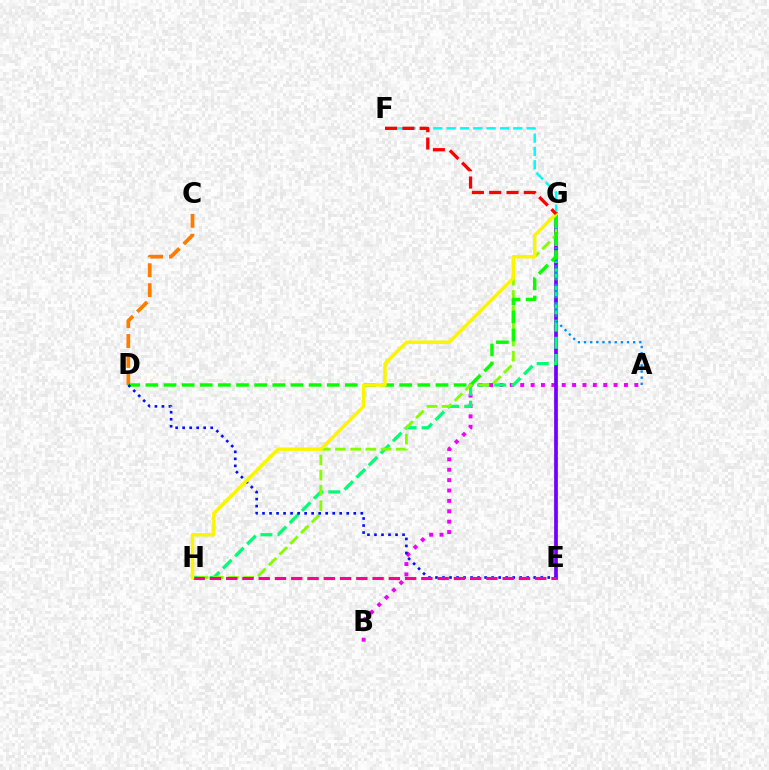{('A', 'B'): [{'color': '#ee00ff', 'line_style': 'dotted', 'thickness': 2.82}], ('E', 'G'): [{'color': '#7200ff', 'line_style': 'solid', 'thickness': 2.69}], ('G', 'H'): [{'color': '#00ff74', 'line_style': 'dashed', 'thickness': 2.33}, {'color': '#84ff00', 'line_style': 'dashed', 'thickness': 2.07}, {'color': '#fcf500', 'line_style': 'solid', 'thickness': 2.49}], ('A', 'G'): [{'color': '#008cff', 'line_style': 'dotted', 'thickness': 1.67}], ('C', 'D'): [{'color': '#ff7c00', 'line_style': 'dashed', 'thickness': 2.7}], ('F', 'G'): [{'color': '#00fff6', 'line_style': 'dashed', 'thickness': 1.81}, {'color': '#ff0000', 'line_style': 'dashed', 'thickness': 2.35}], ('D', 'G'): [{'color': '#08ff00', 'line_style': 'dashed', 'thickness': 2.46}], ('D', 'E'): [{'color': '#0010ff', 'line_style': 'dotted', 'thickness': 1.91}], ('E', 'H'): [{'color': '#ff0094', 'line_style': 'dashed', 'thickness': 2.21}]}